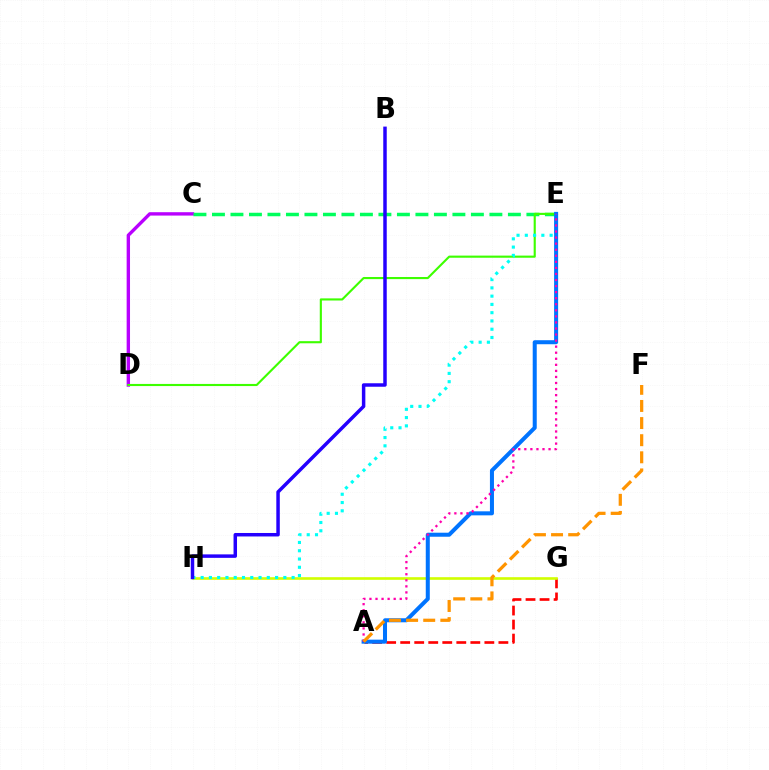{('A', 'G'): [{'color': '#ff0000', 'line_style': 'dashed', 'thickness': 1.91}], ('C', 'D'): [{'color': '#b900ff', 'line_style': 'solid', 'thickness': 2.43}], ('C', 'E'): [{'color': '#00ff5c', 'line_style': 'dashed', 'thickness': 2.51}], ('D', 'E'): [{'color': '#3dff00', 'line_style': 'solid', 'thickness': 1.53}], ('G', 'H'): [{'color': '#d1ff00', 'line_style': 'solid', 'thickness': 1.9}], ('E', 'H'): [{'color': '#00fff6', 'line_style': 'dotted', 'thickness': 2.25}], ('A', 'E'): [{'color': '#0074ff', 'line_style': 'solid', 'thickness': 2.9}, {'color': '#ff00ac', 'line_style': 'dotted', 'thickness': 1.65}], ('B', 'H'): [{'color': '#2500ff', 'line_style': 'solid', 'thickness': 2.5}], ('A', 'F'): [{'color': '#ff9400', 'line_style': 'dashed', 'thickness': 2.33}]}